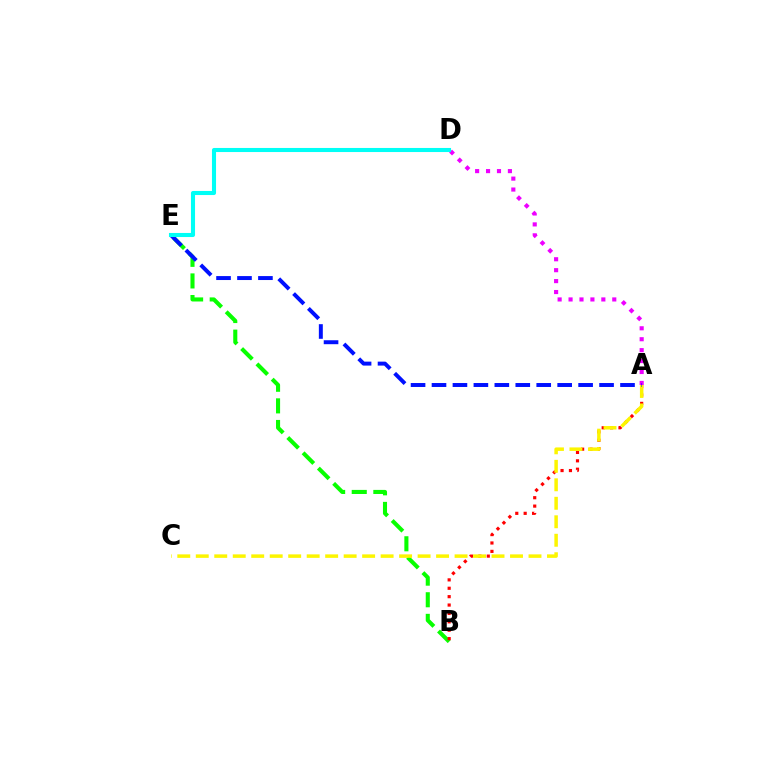{('B', 'E'): [{'color': '#08ff00', 'line_style': 'dashed', 'thickness': 2.94}], ('A', 'B'): [{'color': '#ff0000', 'line_style': 'dotted', 'thickness': 2.28}], ('A', 'D'): [{'color': '#ee00ff', 'line_style': 'dotted', 'thickness': 2.97}], ('A', 'C'): [{'color': '#fcf500', 'line_style': 'dashed', 'thickness': 2.51}], ('A', 'E'): [{'color': '#0010ff', 'line_style': 'dashed', 'thickness': 2.85}], ('D', 'E'): [{'color': '#00fff6', 'line_style': 'solid', 'thickness': 2.93}]}